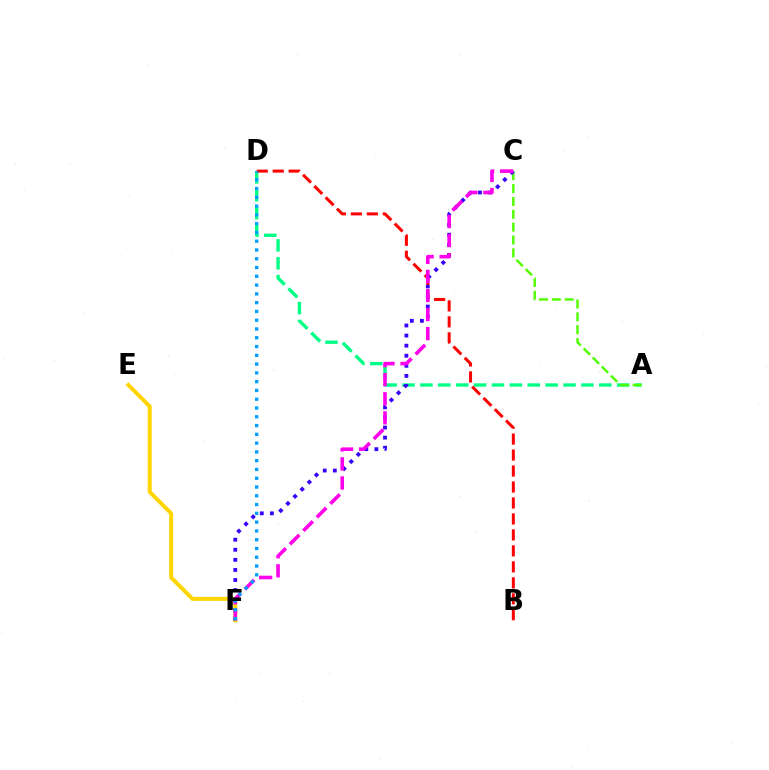{('A', 'D'): [{'color': '#00ff86', 'line_style': 'dashed', 'thickness': 2.43}], ('E', 'F'): [{'color': '#ffd500', 'line_style': 'solid', 'thickness': 2.86}], ('A', 'C'): [{'color': '#4fff00', 'line_style': 'dashed', 'thickness': 1.75}], ('C', 'F'): [{'color': '#3700ff', 'line_style': 'dotted', 'thickness': 2.74}, {'color': '#ff00ed', 'line_style': 'dashed', 'thickness': 2.59}], ('B', 'D'): [{'color': '#ff0000', 'line_style': 'dashed', 'thickness': 2.17}], ('D', 'F'): [{'color': '#009eff', 'line_style': 'dotted', 'thickness': 2.39}]}